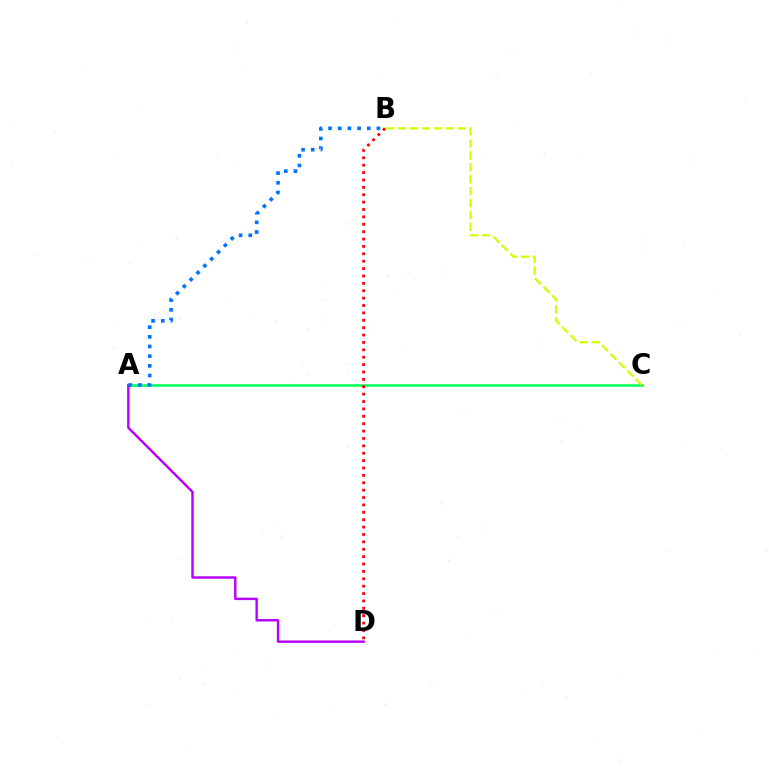{('A', 'C'): [{'color': '#00ff5c', 'line_style': 'solid', 'thickness': 1.87}], ('A', 'D'): [{'color': '#b900ff', 'line_style': 'solid', 'thickness': 1.75}], ('A', 'B'): [{'color': '#0074ff', 'line_style': 'dotted', 'thickness': 2.63}], ('B', 'C'): [{'color': '#d1ff00', 'line_style': 'dashed', 'thickness': 1.62}], ('B', 'D'): [{'color': '#ff0000', 'line_style': 'dotted', 'thickness': 2.01}]}